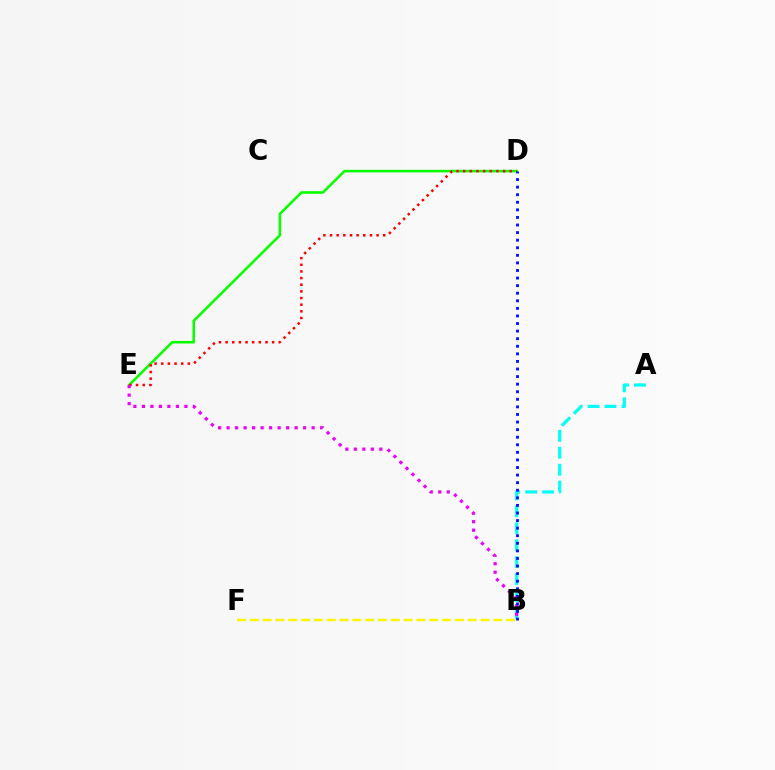{('D', 'E'): [{'color': '#08ff00', 'line_style': 'solid', 'thickness': 1.85}, {'color': '#ff0000', 'line_style': 'dotted', 'thickness': 1.81}], ('A', 'B'): [{'color': '#00fff6', 'line_style': 'dashed', 'thickness': 2.3}], ('B', 'E'): [{'color': '#ee00ff', 'line_style': 'dotted', 'thickness': 2.31}], ('B', 'D'): [{'color': '#0010ff', 'line_style': 'dotted', 'thickness': 2.06}], ('B', 'F'): [{'color': '#fcf500', 'line_style': 'dashed', 'thickness': 1.74}]}